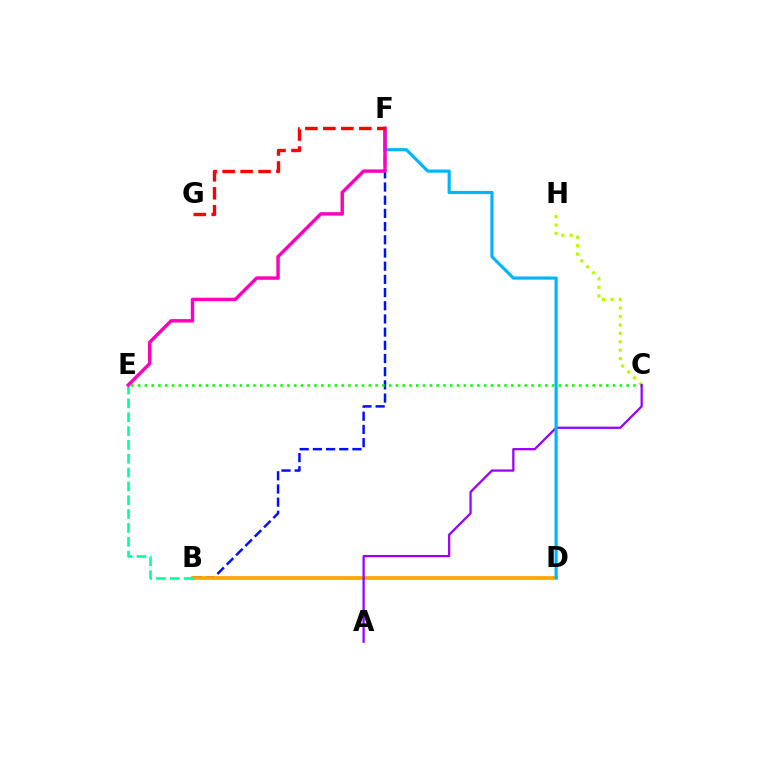{('B', 'F'): [{'color': '#0010ff', 'line_style': 'dashed', 'thickness': 1.79}], ('C', 'E'): [{'color': '#08ff00', 'line_style': 'dotted', 'thickness': 1.84}], ('B', 'D'): [{'color': '#ffa500', 'line_style': 'solid', 'thickness': 2.69}], ('C', 'H'): [{'color': '#b3ff00', 'line_style': 'dotted', 'thickness': 2.29}], ('A', 'C'): [{'color': '#9b00ff', 'line_style': 'solid', 'thickness': 1.63}], ('D', 'F'): [{'color': '#00b5ff', 'line_style': 'solid', 'thickness': 2.27}], ('B', 'E'): [{'color': '#00ff9d', 'line_style': 'dashed', 'thickness': 1.88}], ('E', 'F'): [{'color': '#ff00bd', 'line_style': 'solid', 'thickness': 2.48}], ('F', 'G'): [{'color': '#ff0000', 'line_style': 'dashed', 'thickness': 2.44}]}